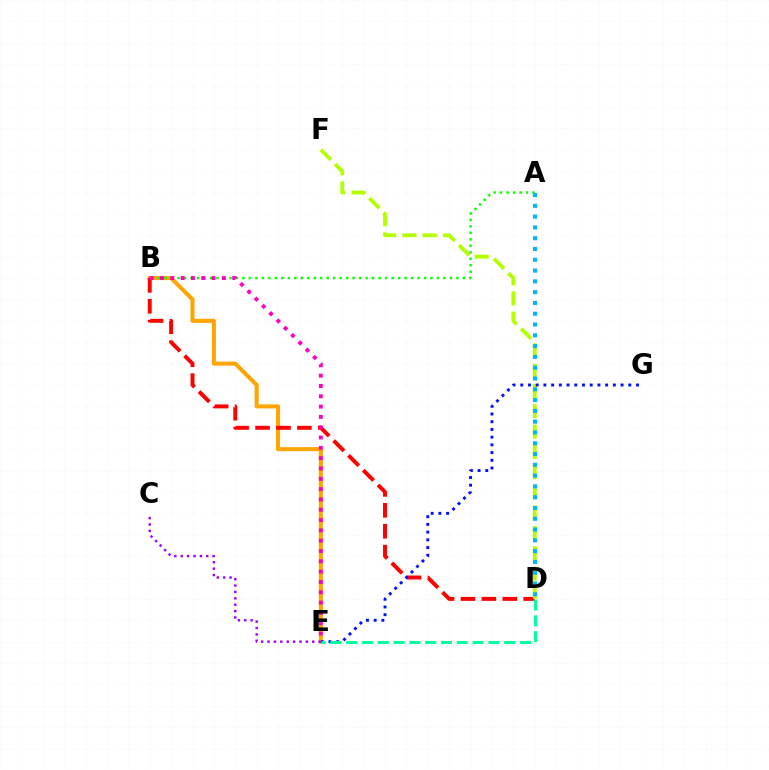{('B', 'E'): [{'color': '#ffa500', 'line_style': 'solid', 'thickness': 2.93}, {'color': '#ff00bd', 'line_style': 'dotted', 'thickness': 2.8}], ('B', 'D'): [{'color': '#ff0000', 'line_style': 'dashed', 'thickness': 2.84}], ('D', 'F'): [{'color': '#b3ff00', 'line_style': 'dashed', 'thickness': 2.76}], ('A', 'B'): [{'color': '#08ff00', 'line_style': 'dotted', 'thickness': 1.76}], ('E', 'G'): [{'color': '#0010ff', 'line_style': 'dotted', 'thickness': 2.1}], ('D', 'E'): [{'color': '#00ff9d', 'line_style': 'dashed', 'thickness': 2.15}], ('C', 'E'): [{'color': '#9b00ff', 'line_style': 'dotted', 'thickness': 1.73}], ('A', 'D'): [{'color': '#00b5ff', 'line_style': 'dotted', 'thickness': 2.93}]}